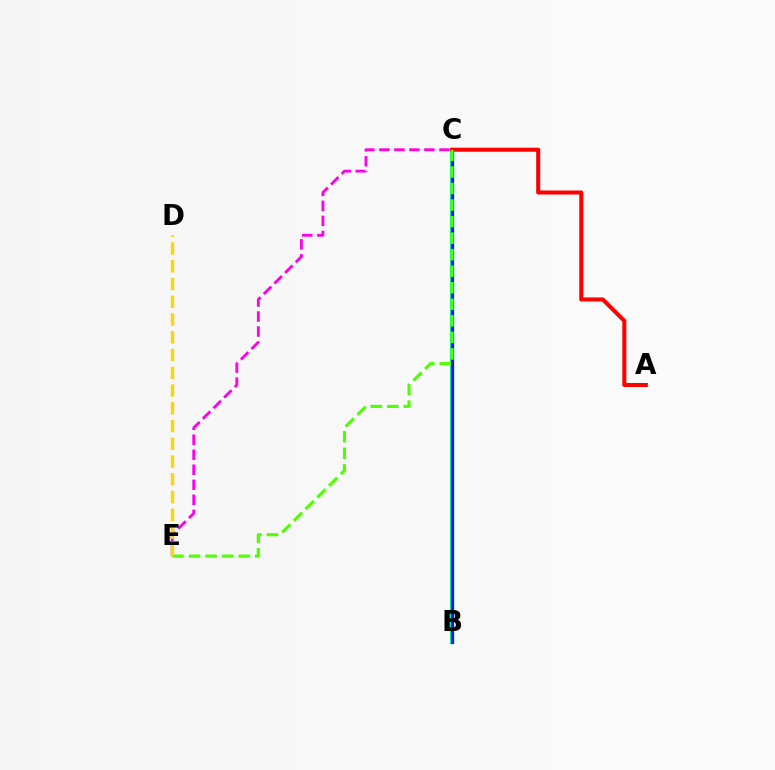{('B', 'C'): [{'color': '#00ff86', 'line_style': 'solid', 'thickness': 2.99}, {'color': '#009eff', 'line_style': 'solid', 'thickness': 2.42}, {'color': '#3700ff', 'line_style': 'solid', 'thickness': 2.07}], ('C', 'E'): [{'color': '#ff00ed', 'line_style': 'dashed', 'thickness': 2.04}, {'color': '#4fff00', 'line_style': 'dashed', 'thickness': 2.25}], ('A', 'C'): [{'color': '#ff0000', 'line_style': 'solid', 'thickness': 2.9}], ('D', 'E'): [{'color': '#ffd500', 'line_style': 'dashed', 'thickness': 2.41}]}